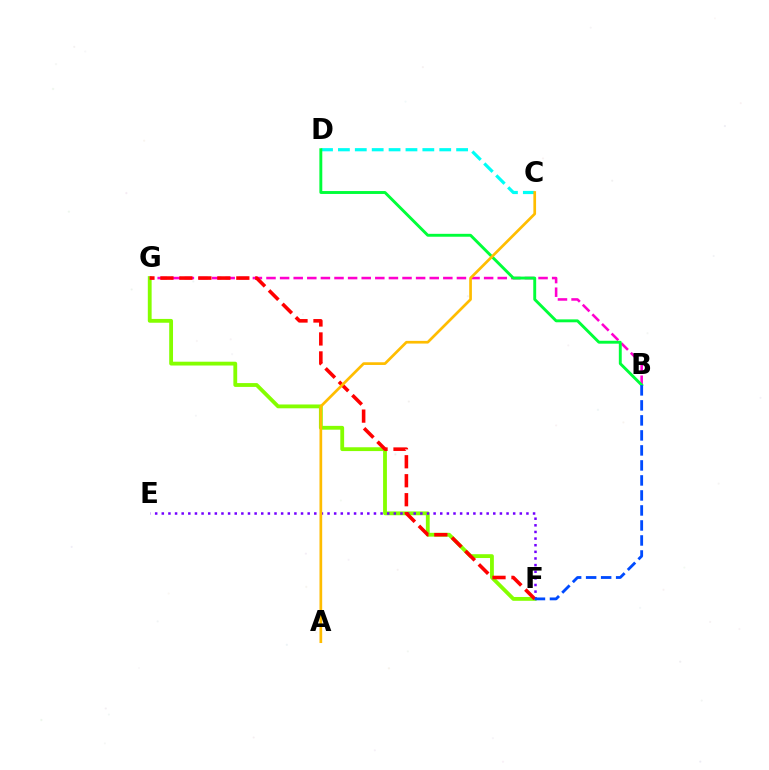{('F', 'G'): [{'color': '#84ff00', 'line_style': 'solid', 'thickness': 2.75}, {'color': '#ff0000', 'line_style': 'dashed', 'thickness': 2.58}], ('B', 'G'): [{'color': '#ff00cf', 'line_style': 'dashed', 'thickness': 1.85}], ('E', 'F'): [{'color': '#7200ff', 'line_style': 'dotted', 'thickness': 1.8}], ('C', 'D'): [{'color': '#00fff6', 'line_style': 'dashed', 'thickness': 2.29}], ('B', 'D'): [{'color': '#00ff39', 'line_style': 'solid', 'thickness': 2.09}], ('B', 'F'): [{'color': '#004bff', 'line_style': 'dashed', 'thickness': 2.04}], ('A', 'C'): [{'color': '#ffbd00', 'line_style': 'solid', 'thickness': 1.94}]}